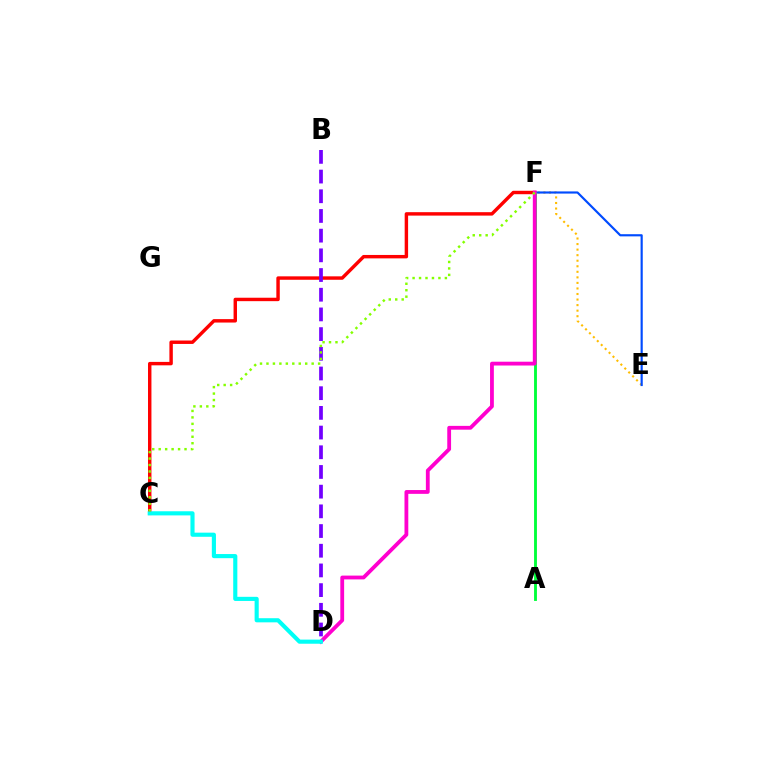{('C', 'F'): [{'color': '#ff0000', 'line_style': 'solid', 'thickness': 2.47}, {'color': '#84ff00', 'line_style': 'dotted', 'thickness': 1.75}], ('B', 'D'): [{'color': '#7200ff', 'line_style': 'dashed', 'thickness': 2.68}], ('E', 'F'): [{'color': '#ffbd00', 'line_style': 'dotted', 'thickness': 1.51}, {'color': '#004bff', 'line_style': 'solid', 'thickness': 1.56}], ('A', 'F'): [{'color': '#00ff39', 'line_style': 'solid', 'thickness': 2.06}], ('D', 'F'): [{'color': '#ff00cf', 'line_style': 'solid', 'thickness': 2.74}], ('C', 'D'): [{'color': '#00fff6', 'line_style': 'solid', 'thickness': 2.97}]}